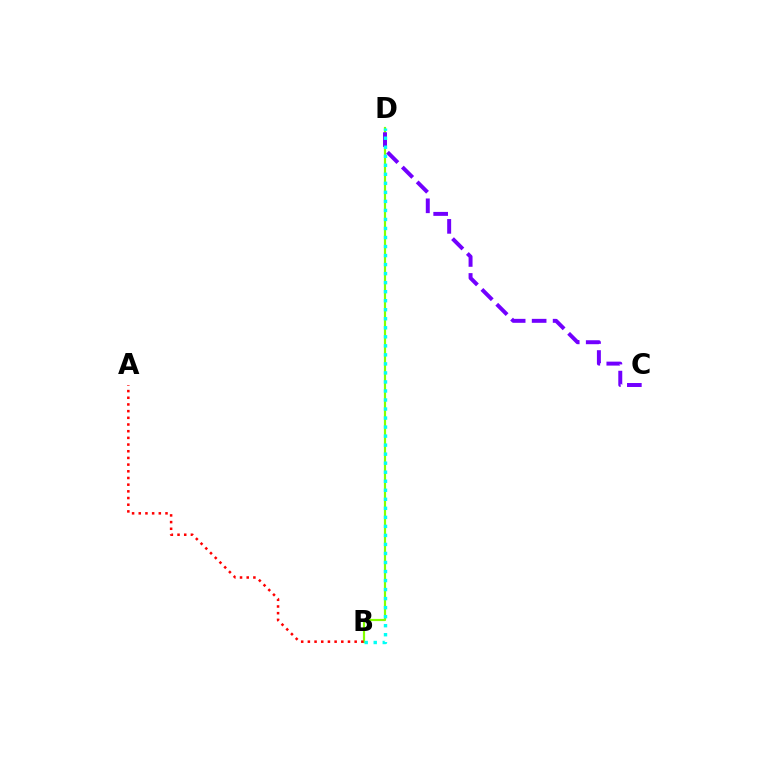{('B', 'D'): [{'color': '#84ff00', 'line_style': 'solid', 'thickness': 1.57}, {'color': '#00fff6', 'line_style': 'dotted', 'thickness': 2.45}], ('A', 'B'): [{'color': '#ff0000', 'line_style': 'dotted', 'thickness': 1.82}], ('C', 'D'): [{'color': '#7200ff', 'line_style': 'dashed', 'thickness': 2.85}]}